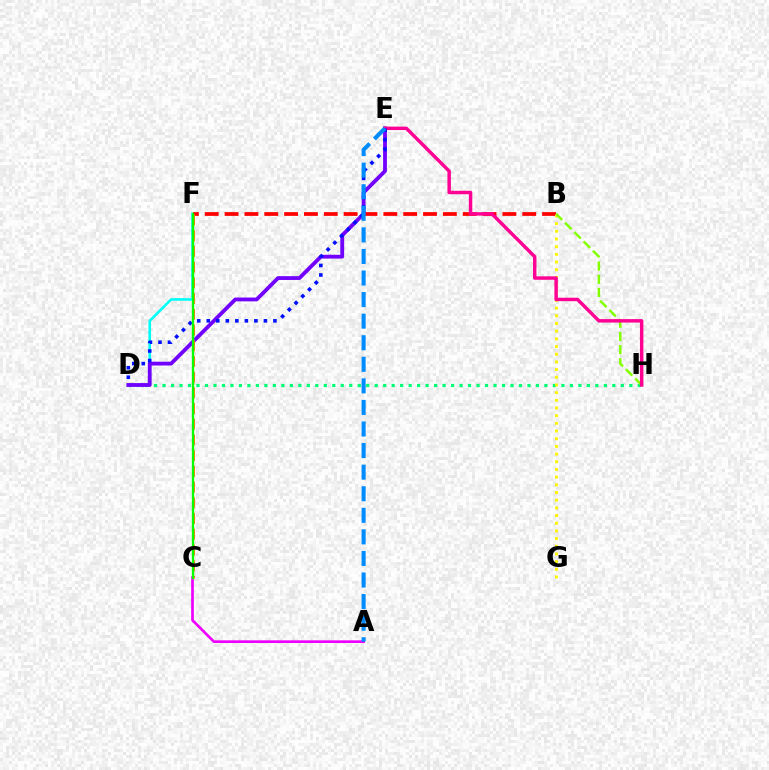{('D', 'H'): [{'color': '#00ff74', 'line_style': 'dotted', 'thickness': 2.31}], ('D', 'F'): [{'color': '#00fff6', 'line_style': 'solid', 'thickness': 1.89}], ('B', 'F'): [{'color': '#ff0000', 'line_style': 'dashed', 'thickness': 2.7}], ('B', 'G'): [{'color': '#fcf500', 'line_style': 'dotted', 'thickness': 2.09}], ('A', 'C'): [{'color': '#ee00ff', 'line_style': 'solid', 'thickness': 1.93}], ('D', 'E'): [{'color': '#7200ff', 'line_style': 'solid', 'thickness': 2.74}, {'color': '#0010ff', 'line_style': 'dotted', 'thickness': 2.59}], ('B', 'H'): [{'color': '#84ff00', 'line_style': 'dashed', 'thickness': 1.79}], ('C', 'F'): [{'color': '#ff7c00', 'line_style': 'dashed', 'thickness': 2.13}, {'color': '#08ff00', 'line_style': 'solid', 'thickness': 1.69}], ('E', 'H'): [{'color': '#ff0094', 'line_style': 'solid', 'thickness': 2.48}], ('A', 'E'): [{'color': '#008cff', 'line_style': 'dashed', 'thickness': 2.93}]}